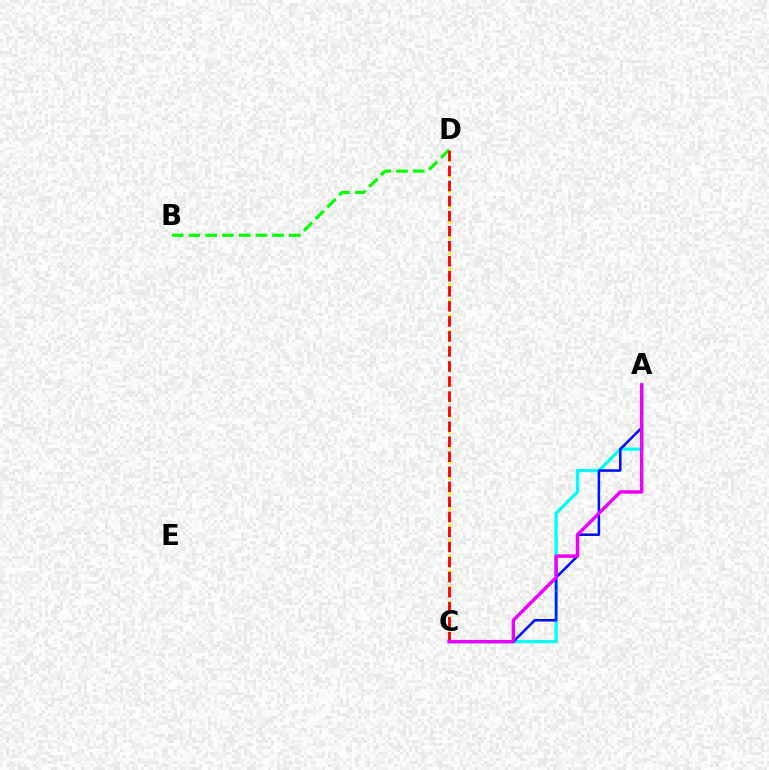{('A', 'C'): [{'color': '#00fff6', 'line_style': 'solid', 'thickness': 2.36}, {'color': '#0010ff', 'line_style': 'solid', 'thickness': 1.84}, {'color': '#ee00ff', 'line_style': 'solid', 'thickness': 2.48}], ('B', 'D'): [{'color': '#08ff00', 'line_style': 'dashed', 'thickness': 2.27}], ('C', 'D'): [{'color': '#fcf500', 'line_style': 'dotted', 'thickness': 2.1}, {'color': '#ff0000', 'line_style': 'dashed', 'thickness': 2.04}]}